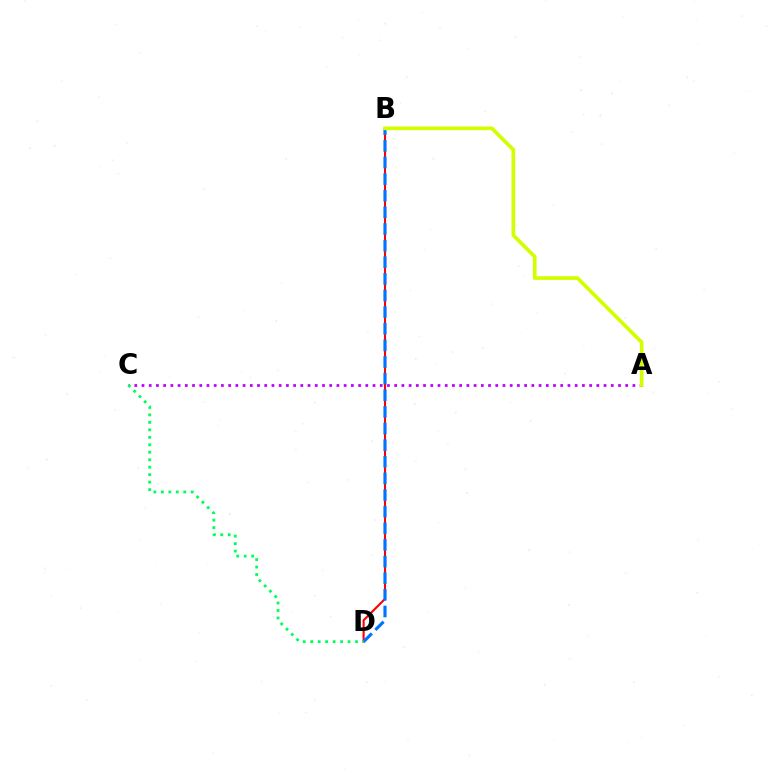{('A', 'C'): [{'color': '#b900ff', 'line_style': 'dotted', 'thickness': 1.96}], ('B', 'D'): [{'color': '#ff0000', 'line_style': 'solid', 'thickness': 1.51}, {'color': '#0074ff', 'line_style': 'dashed', 'thickness': 2.26}], ('A', 'B'): [{'color': '#d1ff00', 'line_style': 'solid', 'thickness': 2.66}], ('C', 'D'): [{'color': '#00ff5c', 'line_style': 'dotted', 'thickness': 2.03}]}